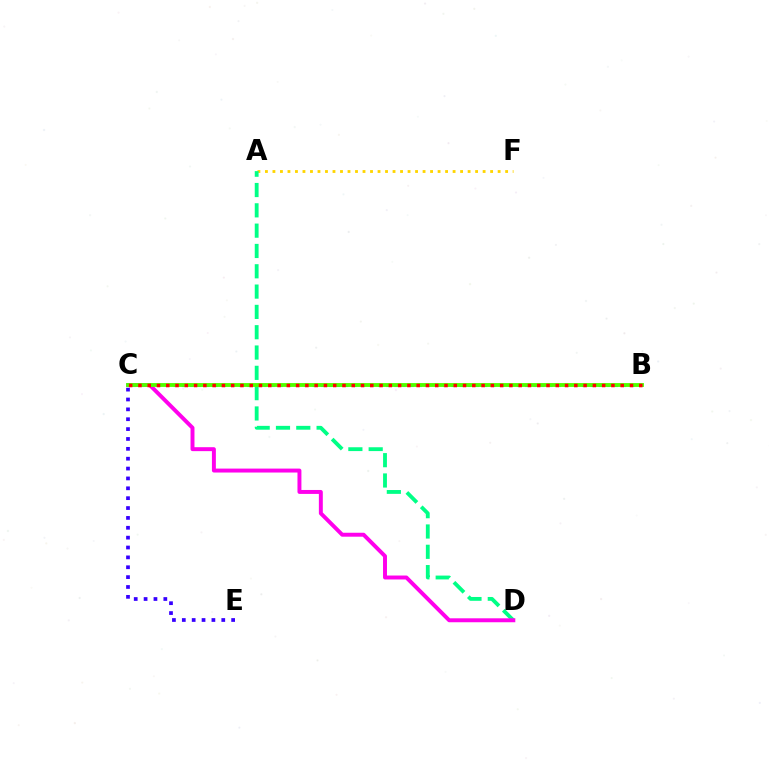{('A', 'F'): [{'color': '#ffd500', 'line_style': 'dotted', 'thickness': 2.04}], ('B', 'C'): [{'color': '#009eff', 'line_style': 'dotted', 'thickness': 2.22}, {'color': '#4fff00', 'line_style': 'solid', 'thickness': 2.78}, {'color': '#ff0000', 'line_style': 'dotted', 'thickness': 2.52}], ('A', 'D'): [{'color': '#00ff86', 'line_style': 'dashed', 'thickness': 2.76}], ('C', 'D'): [{'color': '#ff00ed', 'line_style': 'solid', 'thickness': 2.84}], ('C', 'E'): [{'color': '#3700ff', 'line_style': 'dotted', 'thickness': 2.68}]}